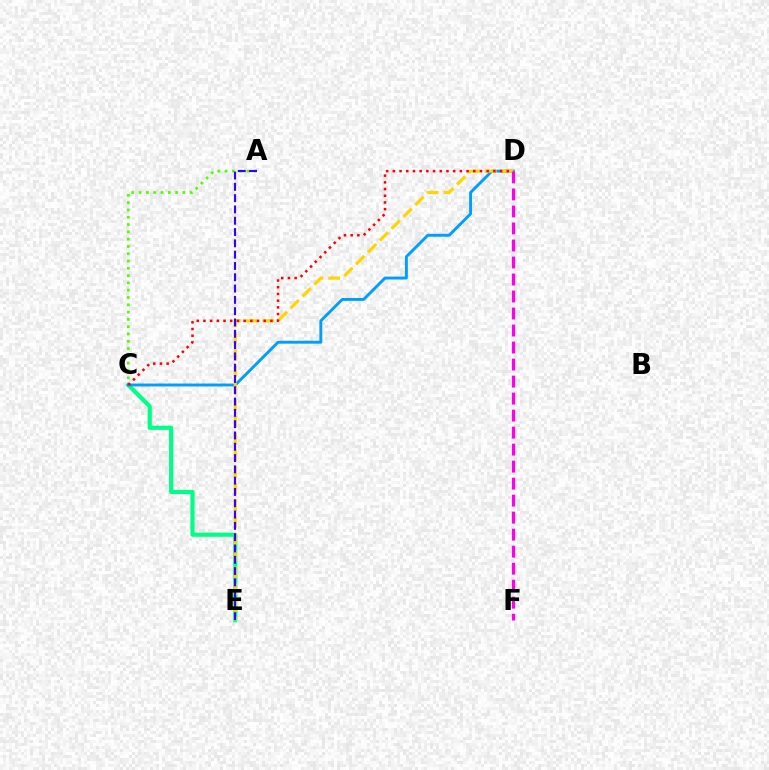{('C', 'E'): [{'color': '#00ff86', 'line_style': 'solid', 'thickness': 3.0}], ('A', 'C'): [{'color': '#4fff00', 'line_style': 'dotted', 'thickness': 1.98}], ('C', 'D'): [{'color': '#009eff', 'line_style': 'solid', 'thickness': 2.09}, {'color': '#ff0000', 'line_style': 'dotted', 'thickness': 1.82}], ('D', 'E'): [{'color': '#ffd500', 'line_style': 'dashed', 'thickness': 2.27}], ('D', 'F'): [{'color': '#ff00ed', 'line_style': 'dashed', 'thickness': 2.31}], ('A', 'E'): [{'color': '#3700ff', 'line_style': 'dashed', 'thickness': 1.54}]}